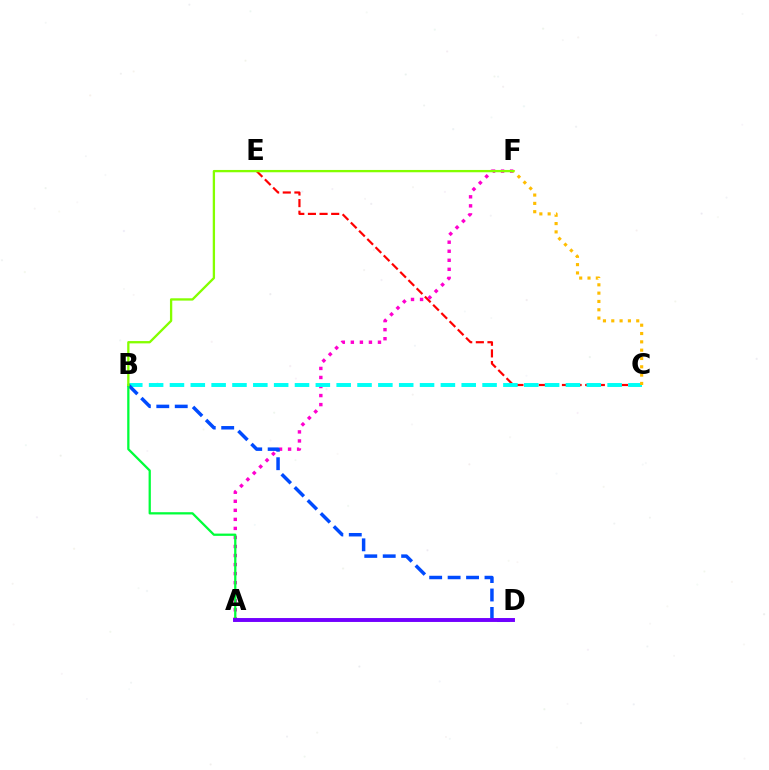{('C', 'E'): [{'color': '#ff0000', 'line_style': 'dashed', 'thickness': 1.58}], ('A', 'F'): [{'color': '#ff00cf', 'line_style': 'dotted', 'thickness': 2.46}], ('B', 'C'): [{'color': '#00fff6', 'line_style': 'dashed', 'thickness': 2.83}], ('B', 'D'): [{'color': '#004bff', 'line_style': 'dashed', 'thickness': 2.51}], ('A', 'B'): [{'color': '#00ff39', 'line_style': 'solid', 'thickness': 1.63}], ('C', 'F'): [{'color': '#ffbd00', 'line_style': 'dotted', 'thickness': 2.26}], ('B', 'F'): [{'color': '#84ff00', 'line_style': 'solid', 'thickness': 1.66}], ('A', 'D'): [{'color': '#7200ff', 'line_style': 'solid', 'thickness': 2.82}]}